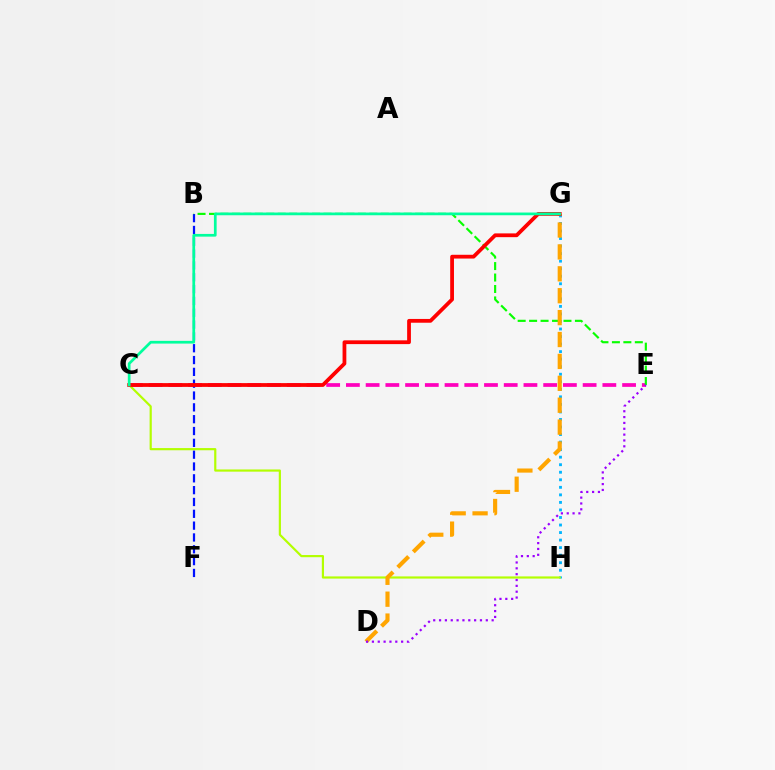{('G', 'H'): [{'color': '#00b5ff', 'line_style': 'dotted', 'thickness': 2.05}], ('C', 'E'): [{'color': '#ff00bd', 'line_style': 'dashed', 'thickness': 2.68}], ('B', 'F'): [{'color': '#0010ff', 'line_style': 'dashed', 'thickness': 1.61}], ('C', 'H'): [{'color': '#b3ff00', 'line_style': 'solid', 'thickness': 1.57}], ('B', 'E'): [{'color': '#08ff00', 'line_style': 'dashed', 'thickness': 1.56}], ('D', 'G'): [{'color': '#ffa500', 'line_style': 'dashed', 'thickness': 2.97}], ('C', 'G'): [{'color': '#ff0000', 'line_style': 'solid', 'thickness': 2.72}, {'color': '#00ff9d', 'line_style': 'solid', 'thickness': 1.95}], ('D', 'E'): [{'color': '#9b00ff', 'line_style': 'dotted', 'thickness': 1.59}]}